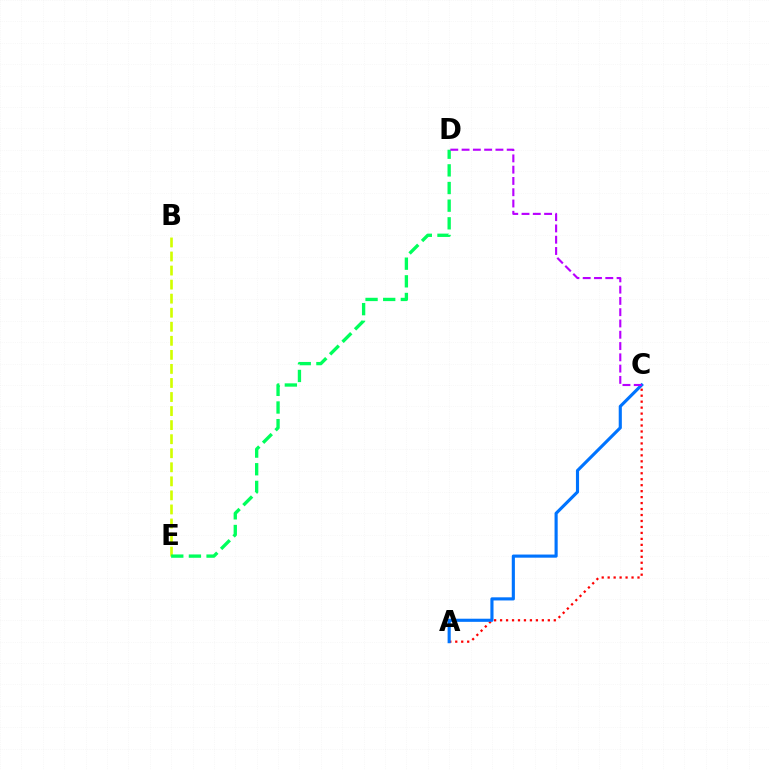{('B', 'E'): [{'color': '#d1ff00', 'line_style': 'dashed', 'thickness': 1.91}], ('A', 'C'): [{'color': '#ff0000', 'line_style': 'dotted', 'thickness': 1.62}, {'color': '#0074ff', 'line_style': 'solid', 'thickness': 2.25}], ('D', 'E'): [{'color': '#00ff5c', 'line_style': 'dashed', 'thickness': 2.4}], ('C', 'D'): [{'color': '#b900ff', 'line_style': 'dashed', 'thickness': 1.53}]}